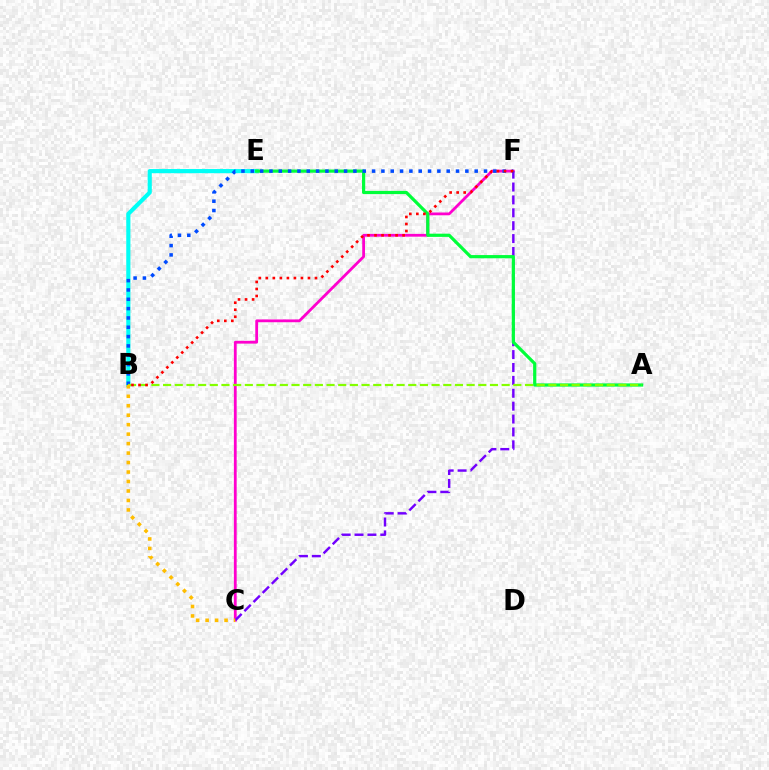{('C', 'F'): [{'color': '#ff00cf', 'line_style': 'solid', 'thickness': 2.01}, {'color': '#7200ff', 'line_style': 'dashed', 'thickness': 1.75}], ('B', 'E'): [{'color': '#00fff6', 'line_style': 'solid', 'thickness': 2.99}], ('A', 'E'): [{'color': '#00ff39', 'line_style': 'solid', 'thickness': 2.31}], ('B', 'F'): [{'color': '#004bff', 'line_style': 'dotted', 'thickness': 2.53}, {'color': '#ff0000', 'line_style': 'dotted', 'thickness': 1.91}], ('A', 'B'): [{'color': '#84ff00', 'line_style': 'dashed', 'thickness': 1.59}], ('B', 'C'): [{'color': '#ffbd00', 'line_style': 'dotted', 'thickness': 2.57}]}